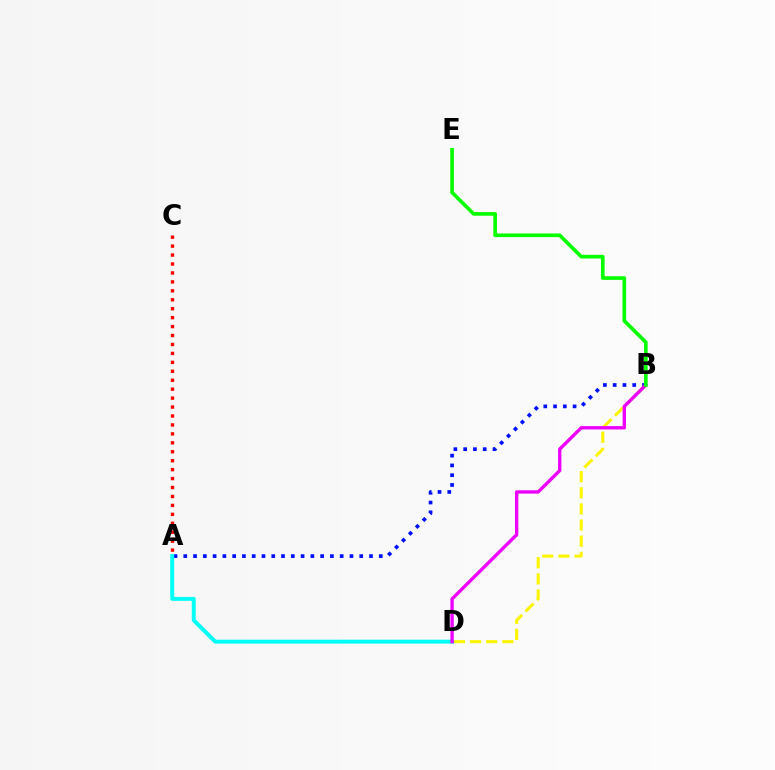{('A', 'B'): [{'color': '#0010ff', 'line_style': 'dotted', 'thickness': 2.66}], ('B', 'D'): [{'color': '#fcf500', 'line_style': 'dashed', 'thickness': 2.19}, {'color': '#ee00ff', 'line_style': 'solid', 'thickness': 2.41}], ('A', 'D'): [{'color': '#00fff6', 'line_style': 'solid', 'thickness': 2.84}], ('A', 'C'): [{'color': '#ff0000', 'line_style': 'dotted', 'thickness': 2.43}], ('B', 'E'): [{'color': '#08ff00', 'line_style': 'solid', 'thickness': 2.65}]}